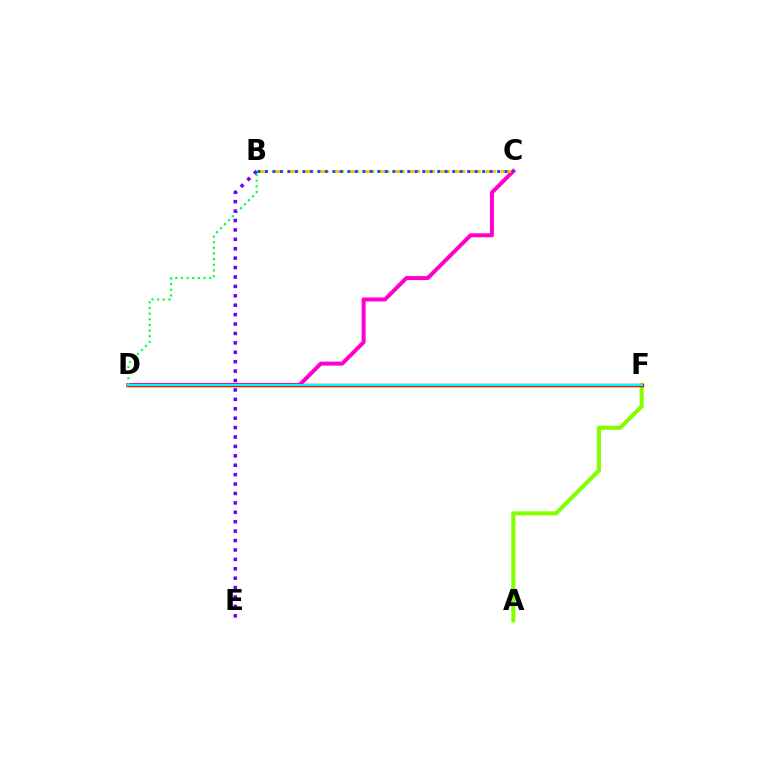{('C', 'D'): [{'color': '#ff00cf', 'line_style': 'solid', 'thickness': 2.88}], ('A', 'F'): [{'color': '#84ff00', 'line_style': 'solid', 'thickness': 2.93}], ('D', 'F'): [{'color': '#ff0000', 'line_style': 'solid', 'thickness': 2.49}, {'color': '#00fff6', 'line_style': 'solid', 'thickness': 1.54}], ('B', 'D'): [{'color': '#00ff39', 'line_style': 'dotted', 'thickness': 1.54}], ('B', 'C'): [{'color': '#ffbd00', 'line_style': 'dashed', 'thickness': 2.06}, {'color': '#004bff', 'line_style': 'dotted', 'thickness': 2.04}], ('B', 'E'): [{'color': '#7200ff', 'line_style': 'dotted', 'thickness': 2.56}]}